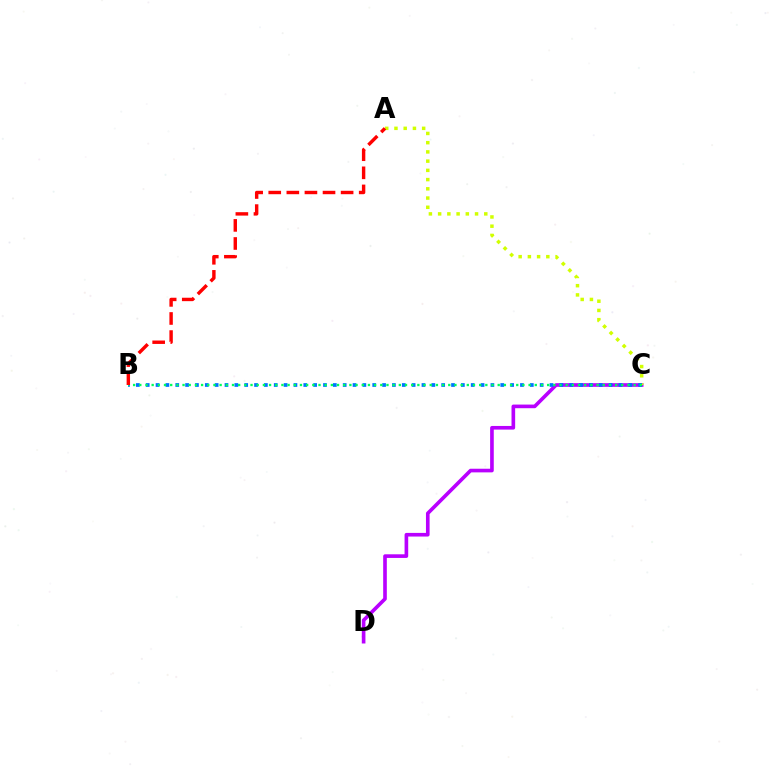{('C', 'D'): [{'color': '#b900ff', 'line_style': 'solid', 'thickness': 2.62}], ('A', 'C'): [{'color': '#d1ff00', 'line_style': 'dotted', 'thickness': 2.51}], ('B', 'C'): [{'color': '#0074ff', 'line_style': 'dotted', 'thickness': 2.68}, {'color': '#00ff5c', 'line_style': 'dotted', 'thickness': 1.68}], ('A', 'B'): [{'color': '#ff0000', 'line_style': 'dashed', 'thickness': 2.46}]}